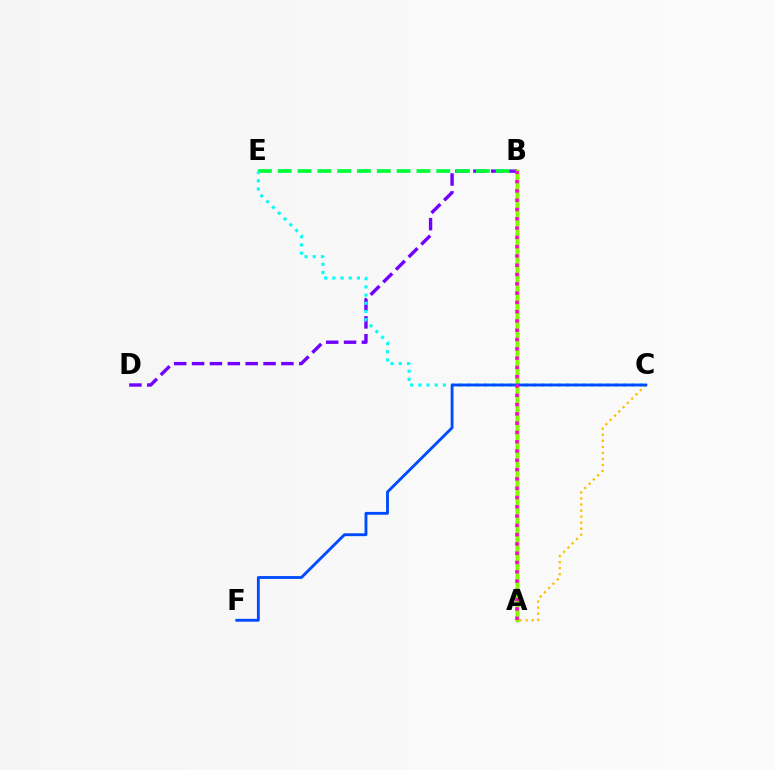{('A', 'C'): [{'color': '#ffbd00', 'line_style': 'dotted', 'thickness': 1.64}], ('B', 'D'): [{'color': '#7200ff', 'line_style': 'dashed', 'thickness': 2.43}], ('B', 'E'): [{'color': '#00ff39', 'line_style': 'dashed', 'thickness': 2.69}], ('C', 'E'): [{'color': '#00fff6', 'line_style': 'dotted', 'thickness': 2.23}], ('A', 'B'): [{'color': '#ff0000', 'line_style': 'solid', 'thickness': 2.44}, {'color': '#84ff00', 'line_style': 'solid', 'thickness': 2.12}, {'color': '#ff00cf', 'line_style': 'dotted', 'thickness': 2.52}], ('C', 'F'): [{'color': '#004bff', 'line_style': 'solid', 'thickness': 2.06}]}